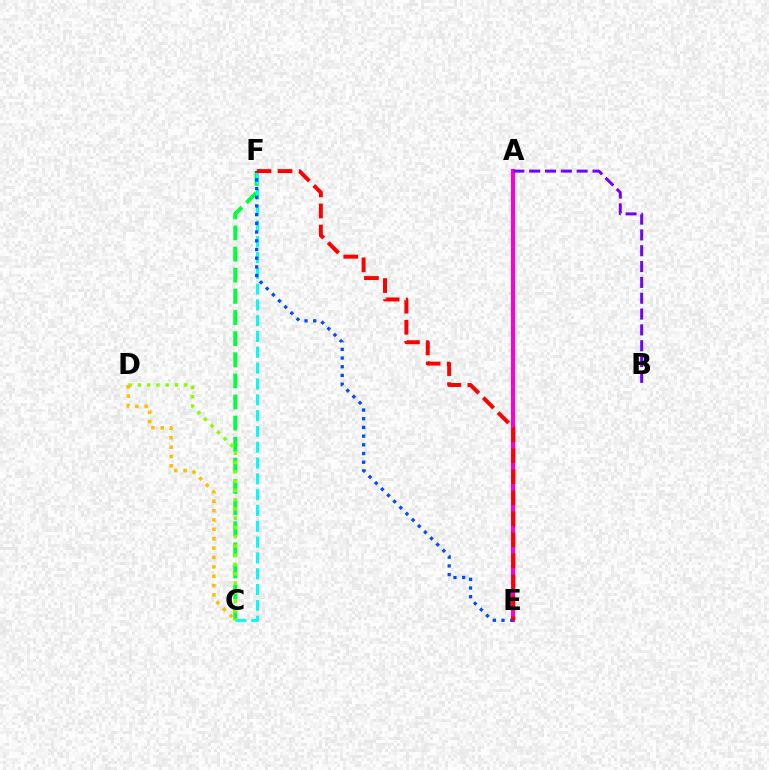{('C', 'F'): [{'color': '#00ff39', 'line_style': 'dashed', 'thickness': 2.87}, {'color': '#00fff6', 'line_style': 'dashed', 'thickness': 2.15}], ('C', 'D'): [{'color': '#84ff00', 'line_style': 'dotted', 'thickness': 2.52}, {'color': '#ffbd00', 'line_style': 'dotted', 'thickness': 2.55}], ('A', 'E'): [{'color': '#ff00cf', 'line_style': 'solid', 'thickness': 2.97}], ('E', 'F'): [{'color': '#004bff', 'line_style': 'dotted', 'thickness': 2.36}, {'color': '#ff0000', 'line_style': 'dashed', 'thickness': 2.86}], ('A', 'B'): [{'color': '#7200ff', 'line_style': 'dashed', 'thickness': 2.15}]}